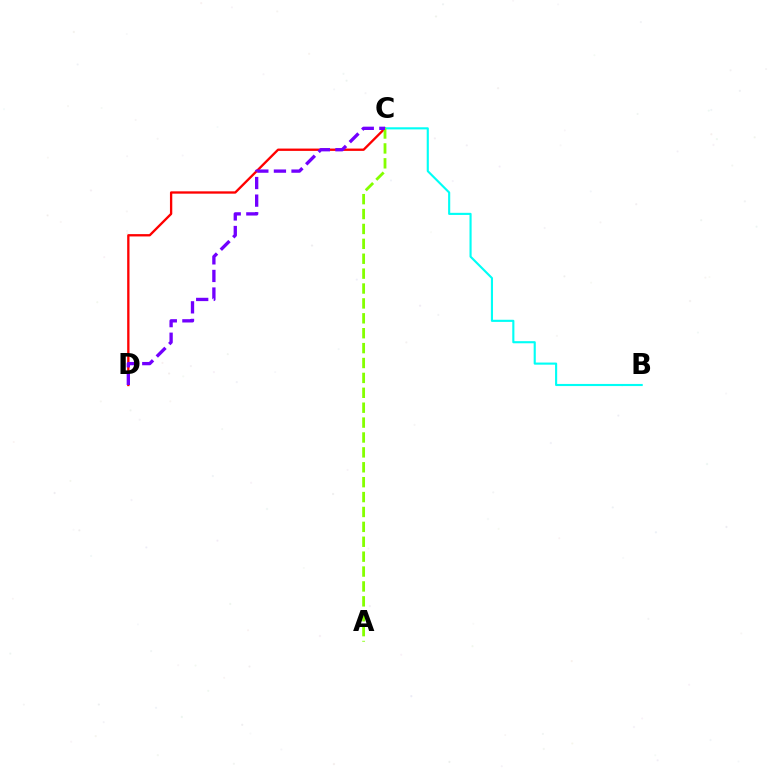{('C', 'D'): [{'color': '#ff0000', 'line_style': 'solid', 'thickness': 1.68}, {'color': '#7200ff', 'line_style': 'dashed', 'thickness': 2.39}], ('B', 'C'): [{'color': '#00fff6', 'line_style': 'solid', 'thickness': 1.53}], ('A', 'C'): [{'color': '#84ff00', 'line_style': 'dashed', 'thickness': 2.02}]}